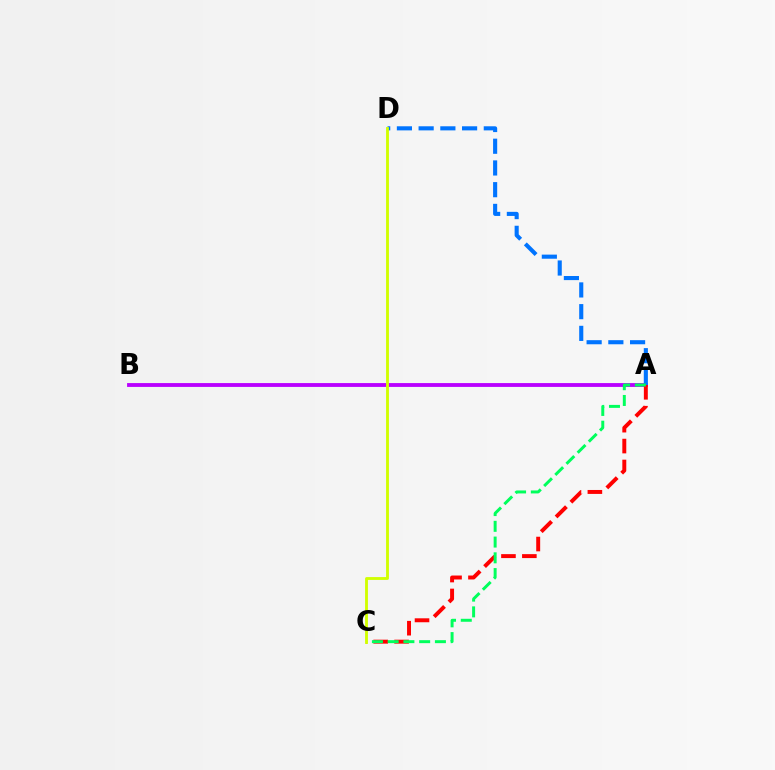{('A', 'B'): [{'color': '#b900ff', 'line_style': 'solid', 'thickness': 2.76}], ('A', 'C'): [{'color': '#ff0000', 'line_style': 'dashed', 'thickness': 2.84}, {'color': '#00ff5c', 'line_style': 'dashed', 'thickness': 2.14}], ('A', 'D'): [{'color': '#0074ff', 'line_style': 'dashed', 'thickness': 2.95}], ('C', 'D'): [{'color': '#d1ff00', 'line_style': 'solid', 'thickness': 2.05}]}